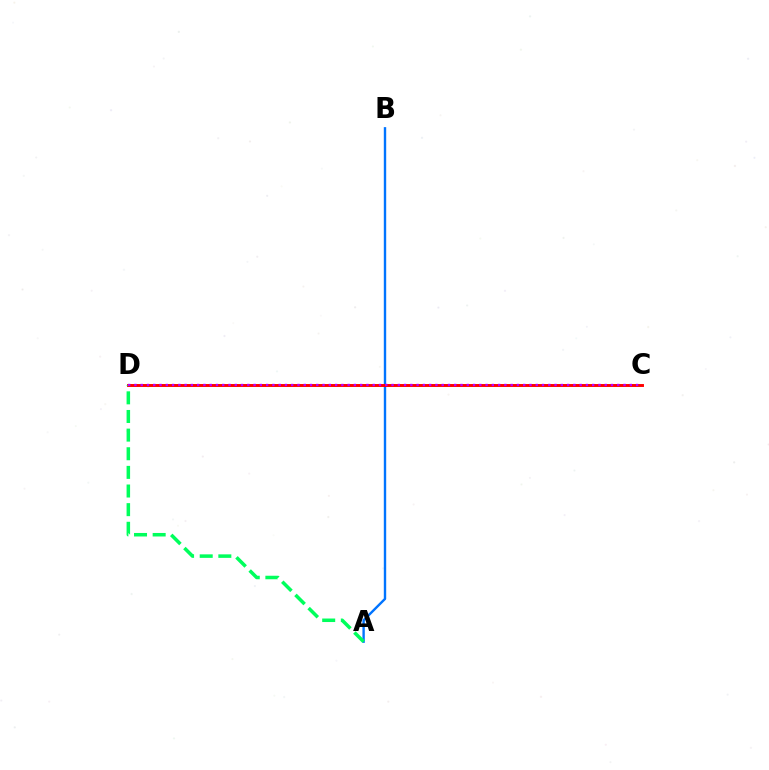{('C', 'D'): [{'color': '#d1ff00', 'line_style': 'dashed', 'thickness': 1.94}, {'color': '#ff0000', 'line_style': 'solid', 'thickness': 2.1}, {'color': '#b900ff', 'line_style': 'dotted', 'thickness': 1.7}], ('A', 'B'): [{'color': '#0074ff', 'line_style': 'solid', 'thickness': 1.72}], ('A', 'D'): [{'color': '#00ff5c', 'line_style': 'dashed', 'thickness': 2.53}]}